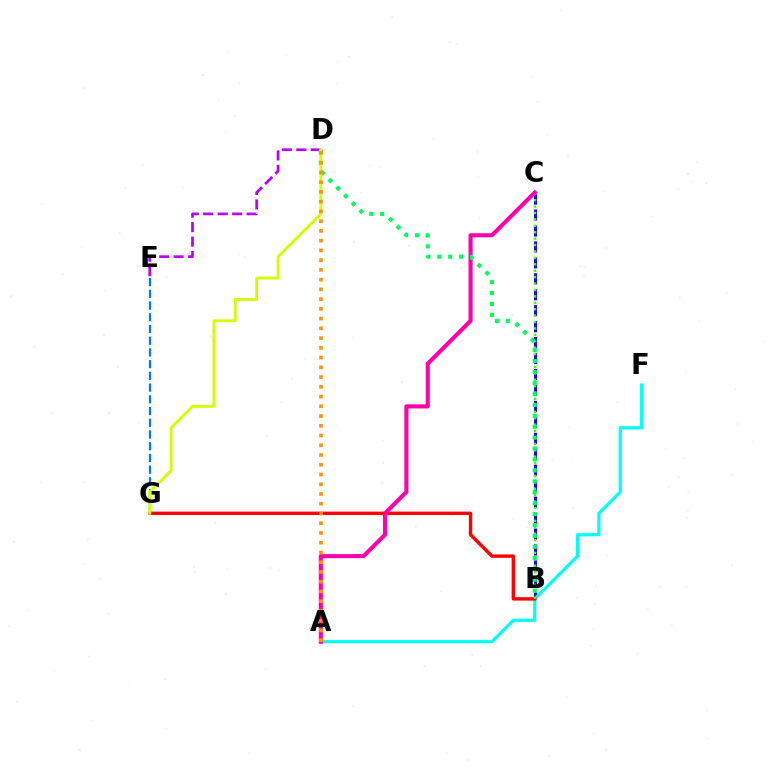{('D', 'E'): [{'color': '#b900ff', 'line_style': 'dashed', 'thickness': 1.97}], ('B', 'C'): [{'color': '#2500ff', 'line_style': 'dashed', 'thickness': 2.17}, {'color': '#3dff00', 'line_style': 'dotted', 'thickness': 1.74}], ('A', 'F'): [{'color': '#00fff6', 'line_style': 'solid', 'thickness': 2.29}], ('B', 'G'): [{'color': '#ff0000', 'line_style': 'solid', 'thickness': 2.46}], ('E', 'G'): [{'color': '#0074ff', 'line_style': 'dashed', 'thickness': 1.59}], ('A', 'C'): [{'color': '#ff00ac', 'line_style': 'solid', 'thickness': 2.94}], ('B', 'D'): [{'color': '#00ff5c', 'line_style': 'dotted', 'thickness': 2.97}], ('D', 'G'): [{'color': '#d1ff00', 'line_style': 'solid', 'thickness': 2.04}], ('A', 'D'): [{'color': '#ff9400', 'line_style': 'dotted', 'thickness': 2.65}]}